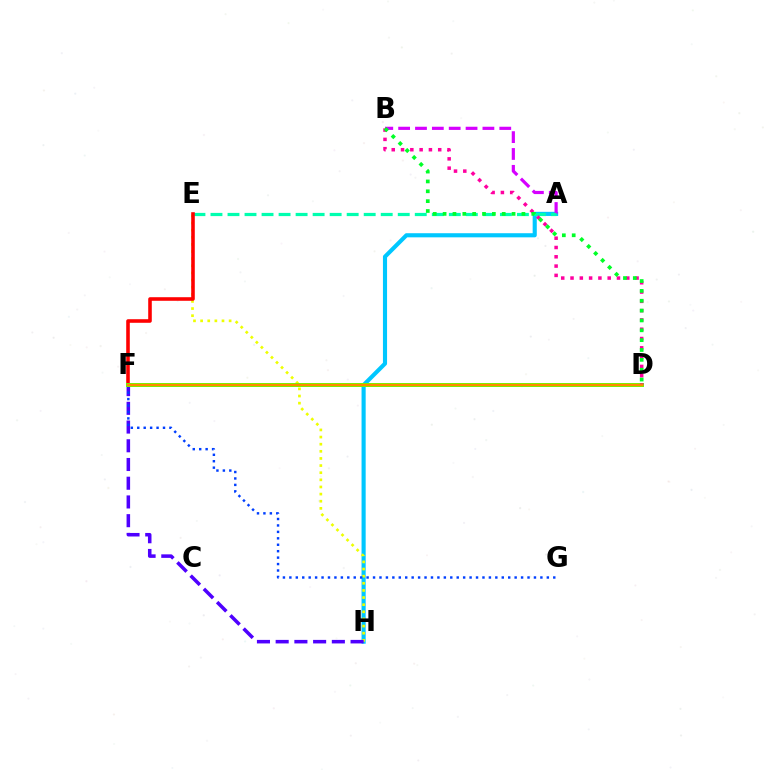{('A', 'H'): [{'color': '#00c7ff', 'line_style': 'solid', 'thickness': 2.97}], ('E', 'H'): [{'color': '#eeff00', 'line_style': 'dotted', 'thickness': 1.94}], ('A', 'B'): [{'color': '#d600ff', 'line_style': 'dashed', 'thickness': 2.29}], ('A', 'E'): [{'color': '#00ffaf', 'line_style': 'dashed', 'thickness': 2.31}], ('E', 'F'): [{'color': '#ff0000', 'line_style': 'solid', 'thickness': 2.58}], ('F', 'H'): [{'color': '#4f00ff', 'line_style': 'dashed', 'thickness': 2.54}], ('F', 'G'): [{'color': '#003fff', 'line_style': 'dotted', 'thickness': 1.75}], ('D', 'F'): [{'color': '#66ff00', 'line_style': 'solid', 'thickness': 2.86}, {'color': '#ff8800', 'line_style': 'solid', 'thickness': 1.69}], ('B', 'D'): [{'color': '#ff00a0', 'line_style': 'dotted', 'thickness': 2.53}, {'color': '#00ff27', 'line_style': 'dotted', 'thickness': 2.68}]}